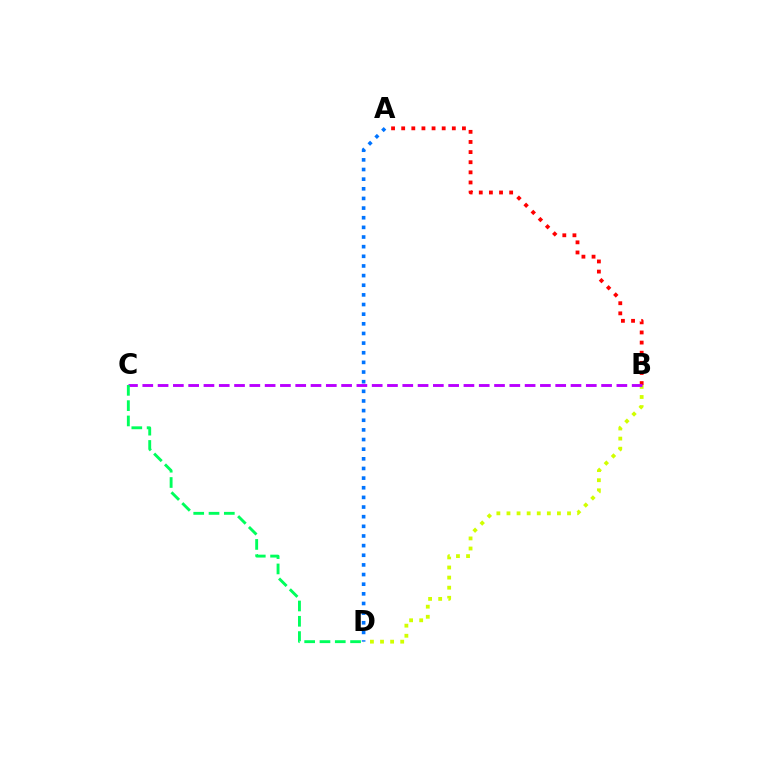{('B', 'D'): [{'color': '#d1ff00', 'line_style': 'dotted', 'thickness': 2.74}], ('A', 'B'): [{'color': '#ff0000', 'line_style': 'dotted', 'thickness': 2.75}], ('A', 'D'): [{'color': '#0074ff', 'line_style': 'dotted', 'thickness': 2.62}], ('B', 'C'): [{'color': '#b900ff', 'line_style': 'dashed', 'thickness': 2.08}], ('C', 'D'): [{'color': '#00ff5c', 'line_style': 'dashed', 'thickness': 2.08}]}